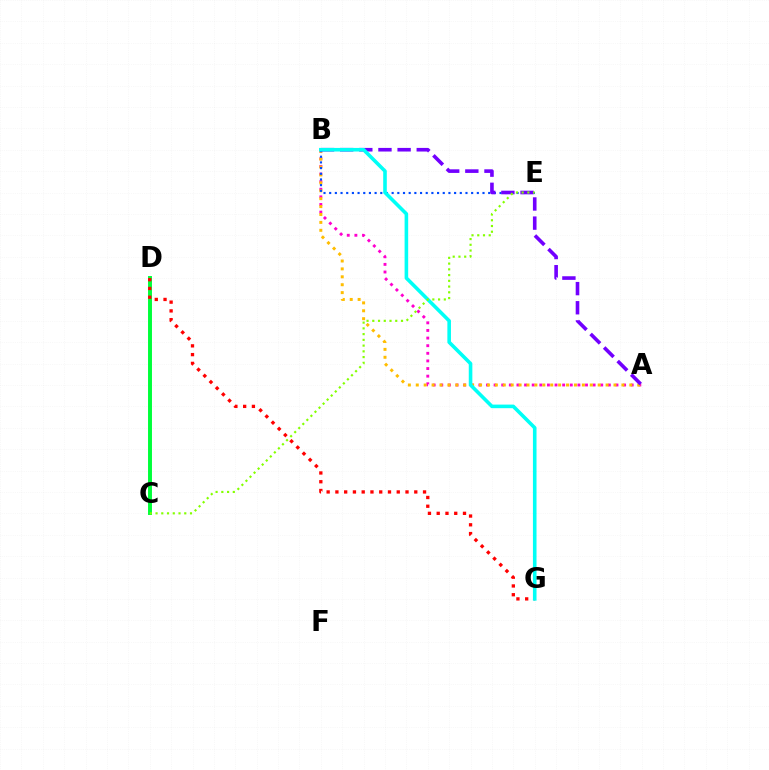{('A', 'B'): [{'color': '#ff00cf', 'line_style': 'dotted', 'thickness': 2.07}, {'color': '#ffbd00', 'line_style': 'dotted', 'thickness': 2.15}, {'color': '#7200ff', 'line_style': 'dashed', 'thickness': 2.6}], ('B', 'E'): [{'color': '#004bff', 'line_style': 'dotted', 'thickness': 1.54}], ('C', 'D'): [{'color': '#00ff39', 'line_style': 'solid', 'thickness': 2.83}], ('D', 'G'): [{'color': '#ff0000', 'line_style': 'dotted', 'thickness': 2.38}], ('B', 'G'): [{'color': '#00fff6', 'line_style': 'solid', 'thickness': 2.59}], ('C', 'E'): [{'color': '#84ff00', 'line_style': 'dotted', 'thickness': 1.56}]}